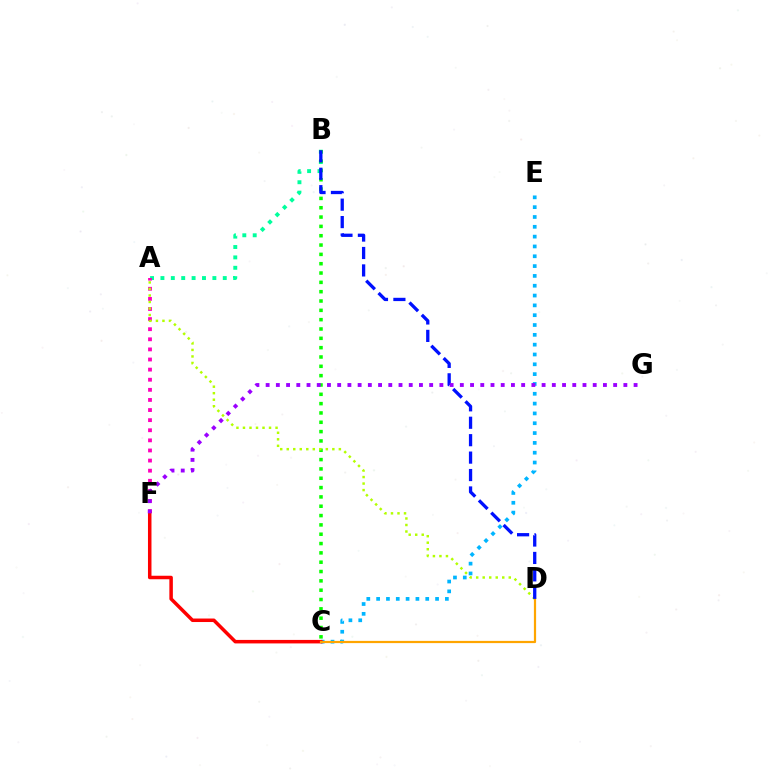{('A', 'B'): [{'color': '#00ff9d', 'line_style': 'dotted', 'thickness': 2.82}], ('B', 'C'): [{'color': '#08ff00', 'line_style': 'dotted', 'thickness': 2.53}], ('A', 'F'): [{'color': '#ff00bd', 'line_style': 'dotted', 'thickness': 2.75}], ('C', 'E'): [{'color': '#00b5ff', 'line_style': 'dotted', 'thickness': 2.67}], ('C', 'F'): [{'color': '#ff0000', 'line_style': 'solid', 'thickness': 2.52}], ('A', 'D'): [{'color': '#b3ff00', 'line_style': 'dotted', 'thickness': 1.77}], ('C', 'D'): [{'color': '#ffa500', 'line_style': 'solid', 'thickness': 1.6}], ('B', 'D'): [{'color': '#0010ff', 'line_style': 'dashed', 'thickness': 2.37}], ('F', 'G'): [{'color': '#9b00ff', 'line_style': 'dotted', 'thickness': 2.78}]}